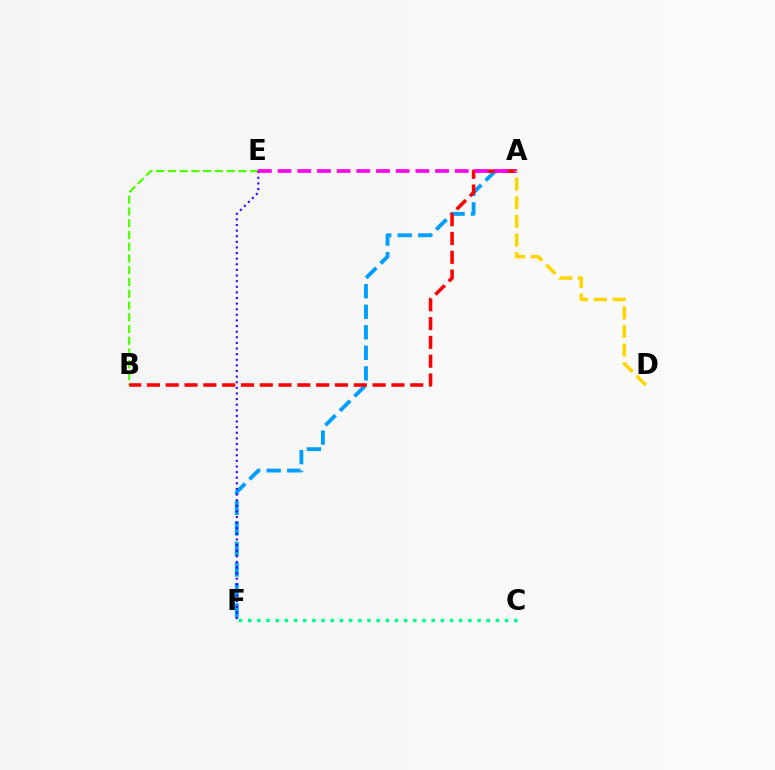{('A', 'F'): [{'color': '#009eff', 'line_style': 'dashed', 'thickness': 2.79}], ('B', 'E'): [{'color': '#4fff00', 'line_style': 'dashed', 'thickness': 1.6}], ('E', 'F'): [{'color': '#3700ff', 'line_style': 'dotted', 'thickness': 1.53}], ('A', 'B'): [{'color': '#ff0000', 'line_style': 'dashed', 'thickness': 2.55}], ('A', 'E'): [{'color': '#ff00ed', 'line_style': 'dashed', 'thickness': 2.67}], ('C', 'F'): [{'color': '#00ff86', 'line_style': 'dotted', 'thickness': 2.49}], ('A', 'D'): [{'color': '#ffd500', 'line_style': 'dashed', 'thickness': 2.53}]}